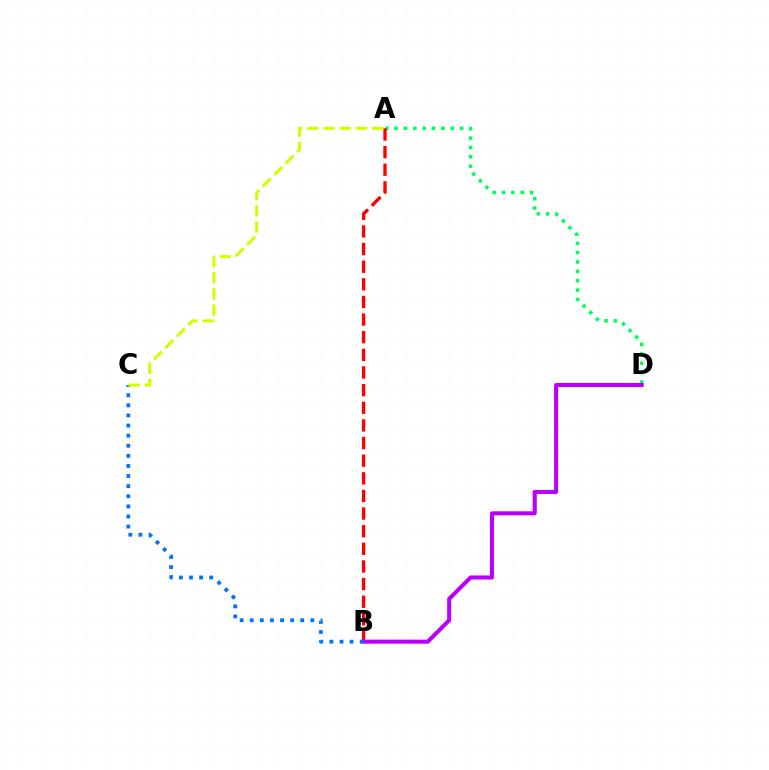{('A', 'D'): [{'color': '#00ff5c', 'line_style': 'dotted', 'thickness': 2.54}], ('A', 'B'): [{'color': '#ff0000', 'line_style': 'dashed', 'thickness': 2.4}], ('B', 'D'): [{'color': '#b900ff', 'line_style': 'solid', 'thickness': 2.92}], ('B', 'C'): [{'color': '#0074ff', 'line_style': 'dotted', 'thickness': 2.75}], ('A', 'C'): [{'color': '#d1ff00', 'line_style': 'dashed', 'thickness': 2.2}]}